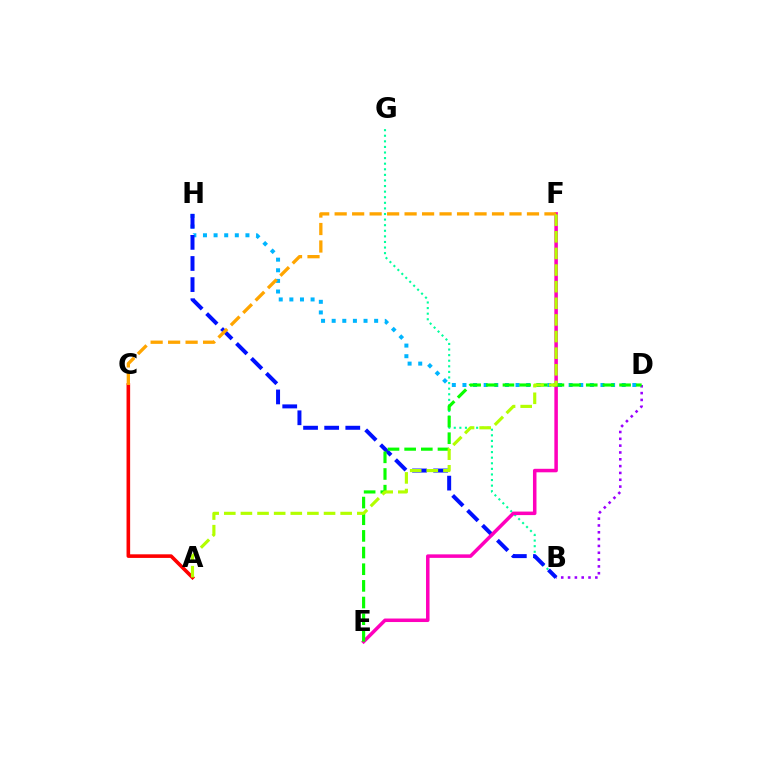{('D', 'H'): [{'color': '#00b5ff', 'line_style': 'dotted', 'thickness': 2.88}], ('B', 'G'): [{'color': '#00ff9d', 'line_style': 'dotted', 'thickness': 1.52}], ('B', 'D'): [{'color': '#9b00ff', 'line_style': 'dotted', 'thickness': 1.85}], ('B', 'H'): [{'color': '#0010ff', 'line_style': 'dashed', 'thickness': 2.87}], ('E', 'F'): [{'color': '#ff00bd', 'line_style': 'solid', 'thickness': 2.53}], ('D', 'E'): [{'color': '#08ff00', 'line_style': 'dashed', 'thickness': 2.26}], ('A', 'C'): [{'color': '#ff0000', 'line_style': 'solid', 'thickness': 2.6}], ('C', 'F'): [{'color': '#ffa500', 'line_style': 'dashed', 'thickness': 2.38}], ('A', 'F'): [{'color': '#b3ff00', 'line_style': 'dashed', 'thickness': 2.26}]}